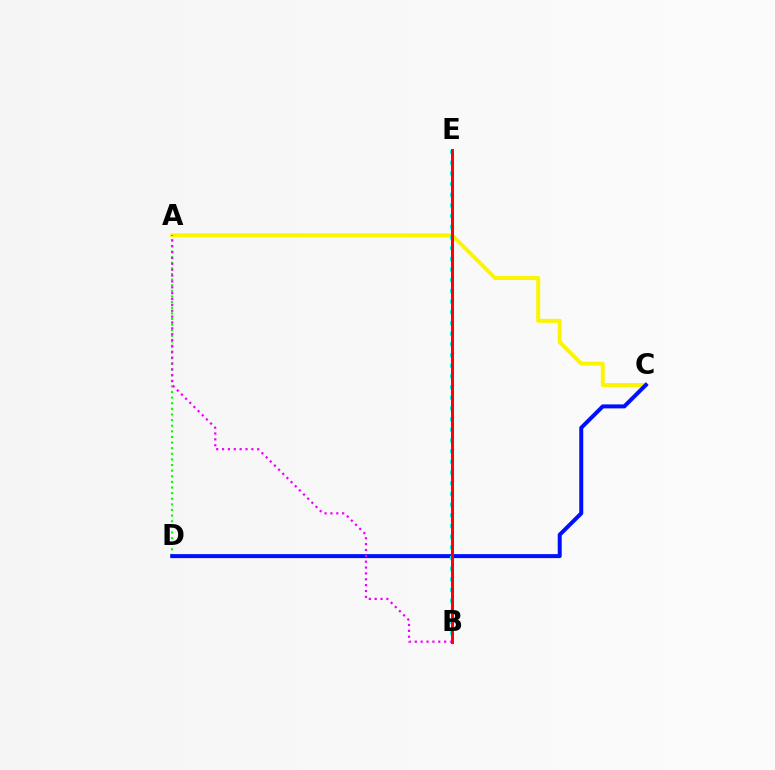{('A', 'C'): [{'color': '#fcf500', 'line_style': 'solid', 'thickness': 2.86}], ('A', 'D'): [{'color': '#08ff00', 'line_style': 'dotted', 'thickness': 1.53}], ('C', 'D'): [{'color': '#0010ff', 'line_style': 'solid', 'thickness': 2.88}], ('A', 'B'): [{'color': '#ee00ff', 'line_style': 'dotted', 'thickness': 1.59}], ('B', 'E'): [{'color': '#00fff6', 'line_style': 'dotted', 'thickness': 2.9}, {'color': '#ff0000', 'line_style': 'solid', 'thickness': 2.13}]}